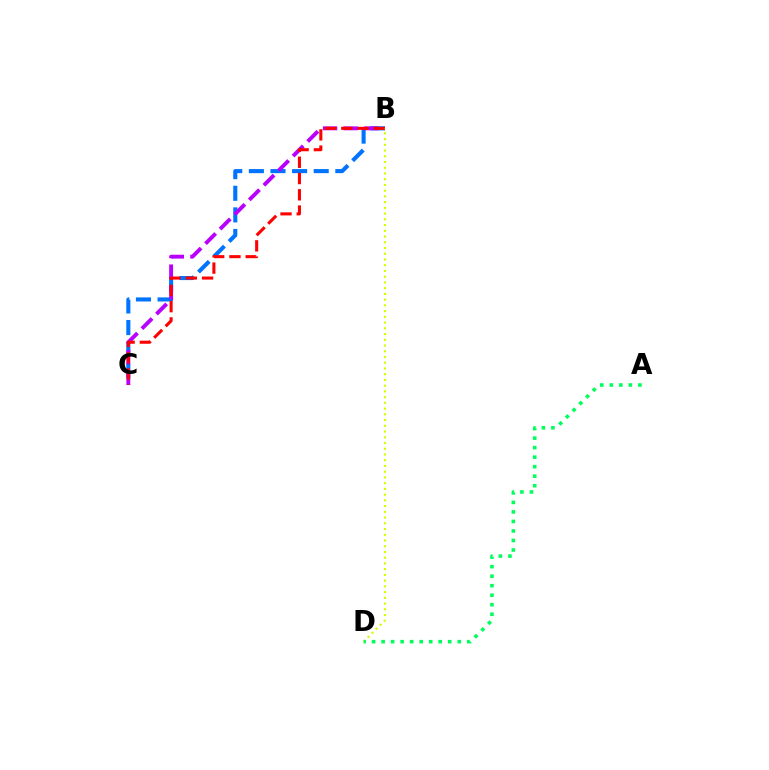{('B', 'C'): [{'color': '#0074ff', 'line_style': 'dashed', 'thickness': 2.94}, {'color': '#b900ff', 'line_style': 'dashed', 'thickness': 2.8}, {'color': '#ff0000', 'line_style': 'dashed', 'thickness': 2.21}], ('B', 'D'): [{'color': '#d1ff00', 'line_style': 'dotted', 'thickness': 1.56}], ('A', 'D'): [{'color': '#00ff5c', 'line_style': 'dotted', 'thickness': 2.59}]}